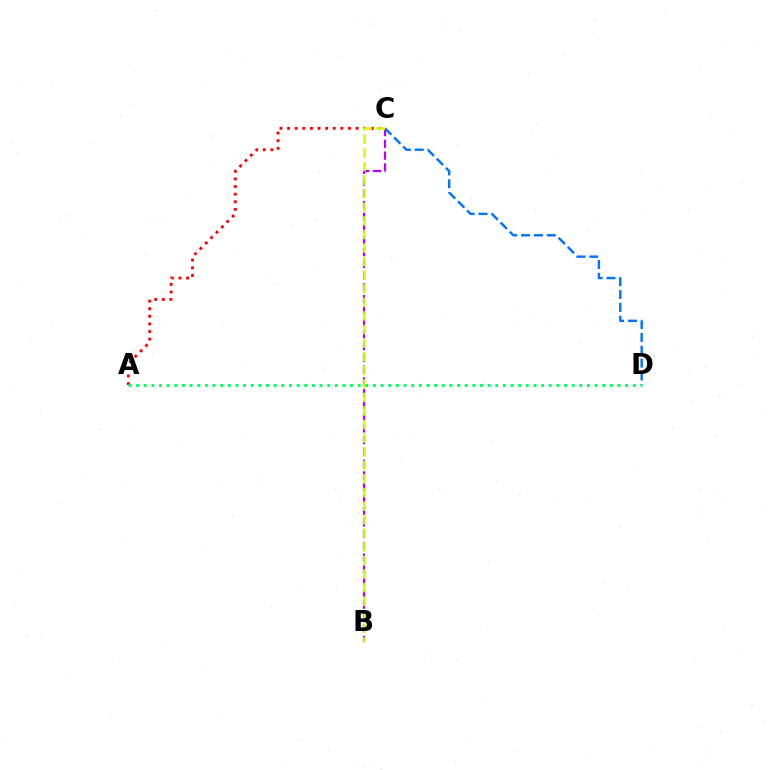{('C', 'D'): [{'color': '#0074ff', 'line_style': 'dashed', 'thickness': 1.75}], ('A', 'C'): [{'color': '#ff0000', 'line_style': 'dotted', 'thickness': 2.07}], ('B', 'C'): [{'color': '#b900ff', 'line_style': 'dashed', 'thickness': 1.6}, {'color': '#d1ff00', 'line_style': 'dashed', 'thickness': 1.85}], ('A', 'D'): [{'color': '#00ff5c', 'line_style': 'dotted', 'thickness': 2.08}]}